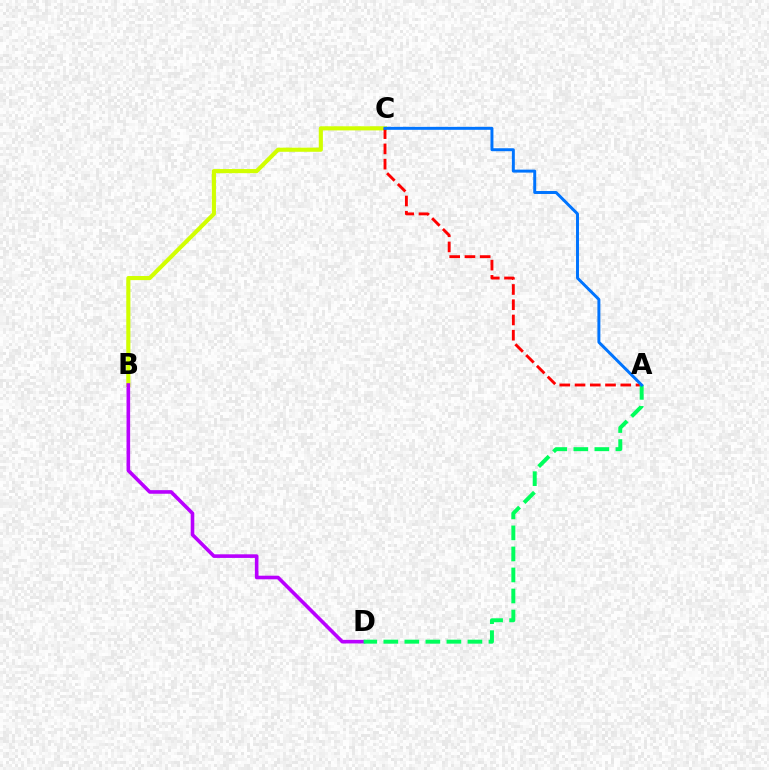{('B', 'C'): [{'color': '#d1ff00', 'line_style': 'solid', 'thickness': 2.97}], ('B', 'D'): [{'color': '#b900ff', 'line_style': 'solid', 'thickness': 2.6}], ('A', 'C'): [{'color': '#ff0000', 'line_style': 'dashed', 'thickness': 2.07}, {'color': '#0074ff', 'line_style': 'solid', 'thickness': 2.13}], ('A', 'D'): [{'color': '#00ff5c', 'line_style': 'dashed', 'thickness': 2.86}]}